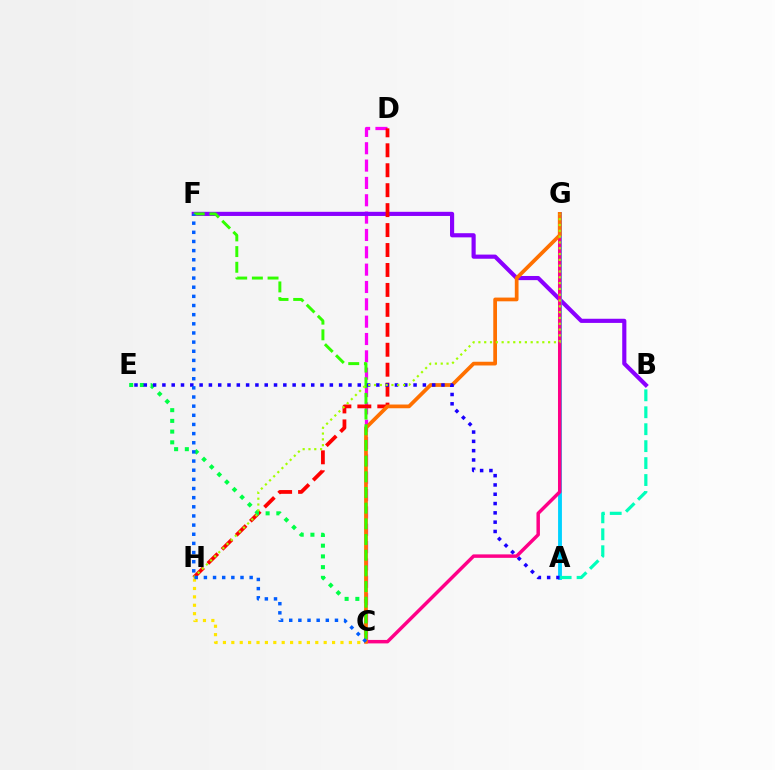{('C', 'D'): [{'color': '#fa00f9', 'line_style': 'dashed', 'thickness': 2.36}], ('B', 'F'): [{'color': '#8a00ff', 'line_style': 'solid', 'thickness': 2.99}], ('A', 'G'): [{'color': '#00d3ff', 'line_style': 'solid', 'thickness': 2.77}], ('C', 'G'): [{'color': '#ff0088', 'line_style': 'solid', 'thickness': 2.49}, {'color': '#ff7000', 'line_style': 'solid', 'thickness': 2.69}], ('D', 'H'): [{'color': '#ff0000', 'line_style': 'dashed', 'thickness': 2.71}], ('C', 'H'): [{'color': '#ffe600', 'line_style': 'dotted', 'thickness': 2.28}], ('C', 'E'): [{'color': '#00ff45', 'line_style': 'dotted', 'thickness': 2.91}], ('C', 'F'): [{'color': '#31ff00', 'line_style': 'dashed', 'thickness': 2.13}, {'color': '#005dff', 'line_style': 'dotted', 'thickness': 2.49}], ('A', 'E'): [{'color': '#1900ff', 'line_style': 'dotted', 'thickness': 2.53}], ('G', 'H'): [{'color': '#a2ff00', 'line_style': 'dotted', 'thickness': 1.58}], ('A', 'B'): [{'color': '#00ffbb', 'line_style': 'dashed', 'thickness': 2.3}]}